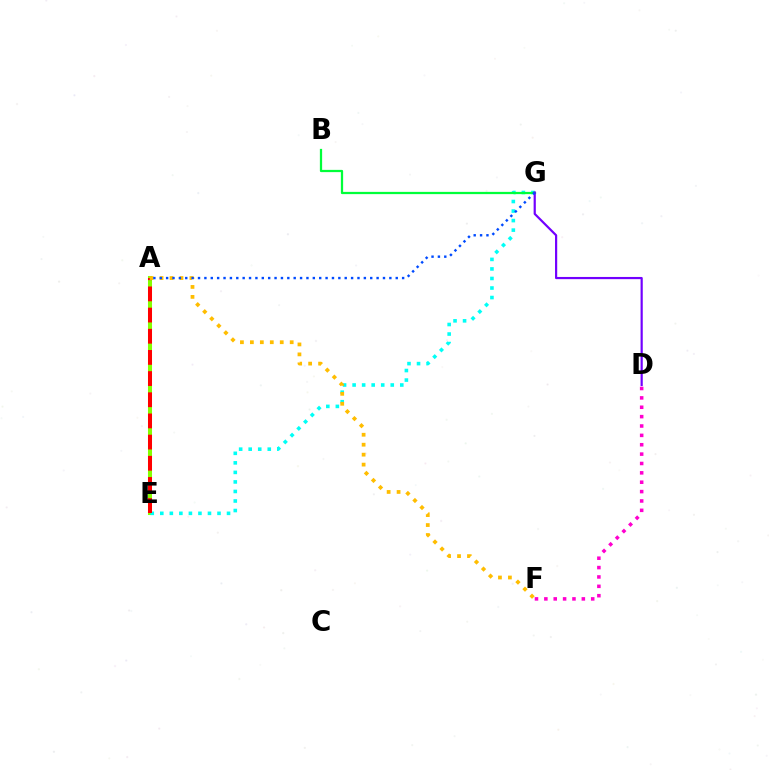{('A', 'E'): [{'color': '#84ff00', 'line_style': 'solid', 'thickness': 2.91}, {'color': '#ff0000', 'line_style': 'dashed', 'thickness': 2.88}], ('D', 'F'): [{'color': '#ff00cf', 'line_style': 'dotted', 'thickness': 2.55}], ('E', 'G'): [{'color': '#00fff6', 'line_style': 'dotted', 'thickness': 2.59}], ('B', 'G'): [{'color': '#00ff39', 'line_style': 'solid', 'thickness': 1.62}], ('A', 'F'): [{'color': '#ffbd00', 'line_style': 'dotted', 'thickness': 2.7}], ('D', 'G'): [{'color': '#7200ff', 'line_style': 'solid', 'thickness': 1.58}], ('A', 'G'): [{'color': '#004bff', 'line_style': 'dotted', 'thickness': 1.73}]}